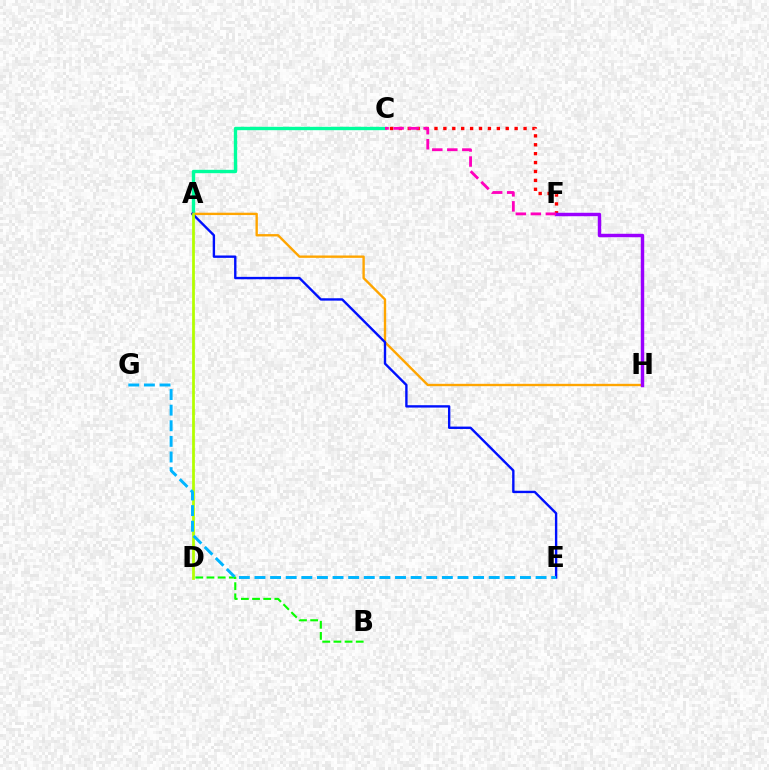{('C', 'F'): [{'color': '#ff0000', 'line_style': 'dotted', 'thickness': 2.42}, {'color': '#ff00bd', 'line_style': 'dashed', 'thickness': 2.04}], ('B', 'D'): [{'color': '#08ff00', 'line_style': 'dashed', 'thickness': 1.52}], ('A', 'C'): [{'color': '#00ff9d', 'line_style': 'solid', 'thickness': 2.42}], ('A', 'H'): [{'color': '#ffa500', 'line_style': 'solid', 'thickness': 1.7}], ('A', 'E'): [{'color': '#0010ff', 'line_style': 'solid', 'thickness': 1.71}], ('F', 'H'): [{'color': '#9b00ff', 'line_style': 'solid', 'thickness': 2.48}], ('A', 'D'): [{'color': '#b3ff00', 'line_style': 'solid', 'thickness': 1.99}], ('E', 'G'): [{'color': '#00b5ff', 'line_style': 'dashed', 'thickness': 2.12}]}